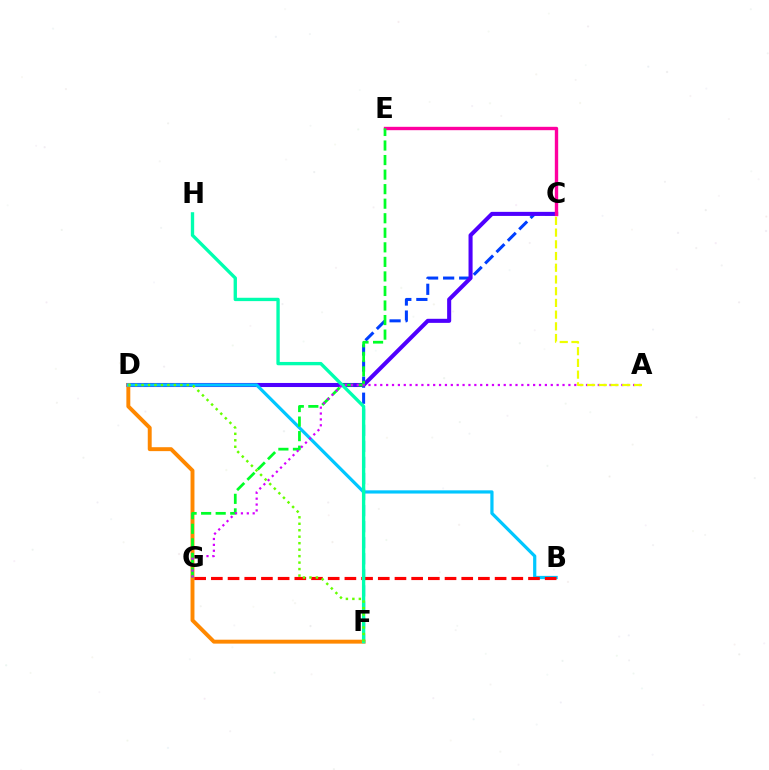{('C', 'F'): [{'color': '#003fff', 'line_style': 'dashed', 'thickness': 2.18}], ('C', 'D'): [{'color': '#4f00ff', 'line_style': 'solid', 'thickness': 2.93}], ('D', 'F'): [{'color': '#ff8800', 'line_style': 'solid', 'thickness': 2.83}, {'color': '#66ff00', 'line_style': 'dotted', 'thickness': 1.76}], ('C', 'E'): [{'color': '#ff00a0', 'line_style': 'solid', 'thickness': 2.42}], ('B', 'D'): [{'color': '#00c7ff', 'line_style': 'solid', 'thickness': 2.31}], ('B', 'G'): [{'color': '#ff0000', 'line_style': 'dashed', 'thickness': 2.27}], ('E', 'G'): [{'color': '#00ff27', 'line_style': 'dashed', 'thickness': 1.98}], ('F', 'H'): [{'color': '#00ffaf', 'line_style': 'solid', 'thickness': 2.41}], ('A', 'G'): [{'color': '#d600ff', 'line_style': 'dotted', 'thickness': 1.6}], ('A', 'C'): [{'color': '#eeff00', 'line_style': 'dashed', 'thickness': 1.59}]}